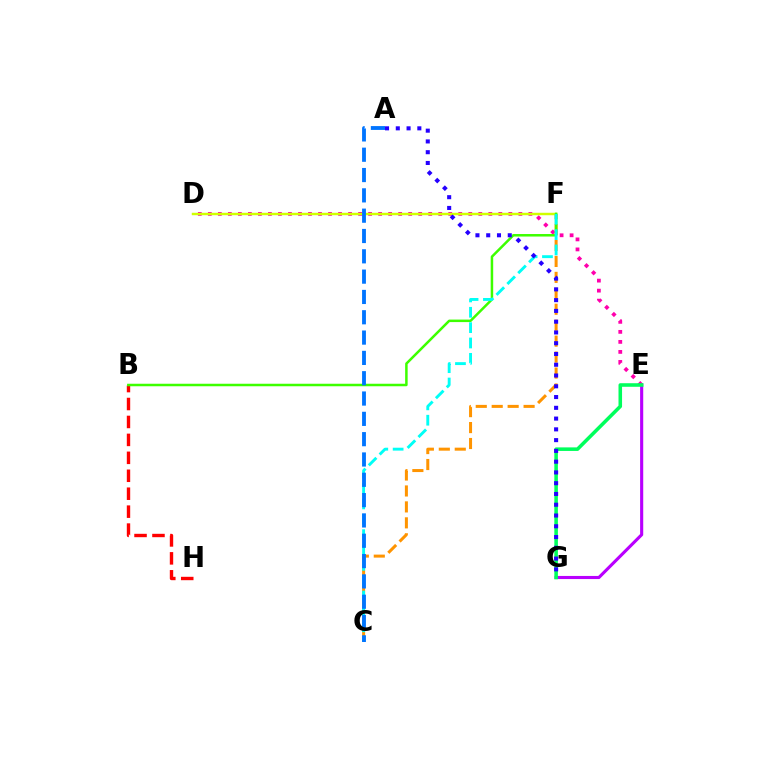{('D', 'E'): [{'color': '#ff00ac', 'line_style': 'dotted', 'thickness': 2.72}], ('E', 'G'): [{'color': '#b900ff', 'line_style': 'solid', 'thickness': 2.24}, {'color': '#00ff5c', 'line_style': 'solid', 'thickness': 2.56}], ('C', 'F'): [{'color': '#ff9400', 'line_style': 'dashed', 'thickness': 2.17}, {'color': '#00fff6', 'line_style': 'dashed', 'thickness': 2.09}], ('B', 'H'): [{'color': '#ff0000', 'line_style': 'dashed', 'thickness': 2.44}], ('D', 'F'): [{'color': '#d1ff00', 'line_style': 'solid', 'thickness': 1.77}], ('B', 'F'): [{'color': '#3dff00', 'line_style': 'solid', 'thickness': 1.8}], ('A', 'C'): [{'color': '#0074ff', 'line_style': 'dashed', 'thickness': 2.76}], ('A', 'G'): [{'color': '#2500ff', 'line_style': 'dotted', 'thickness': 2.93}]}